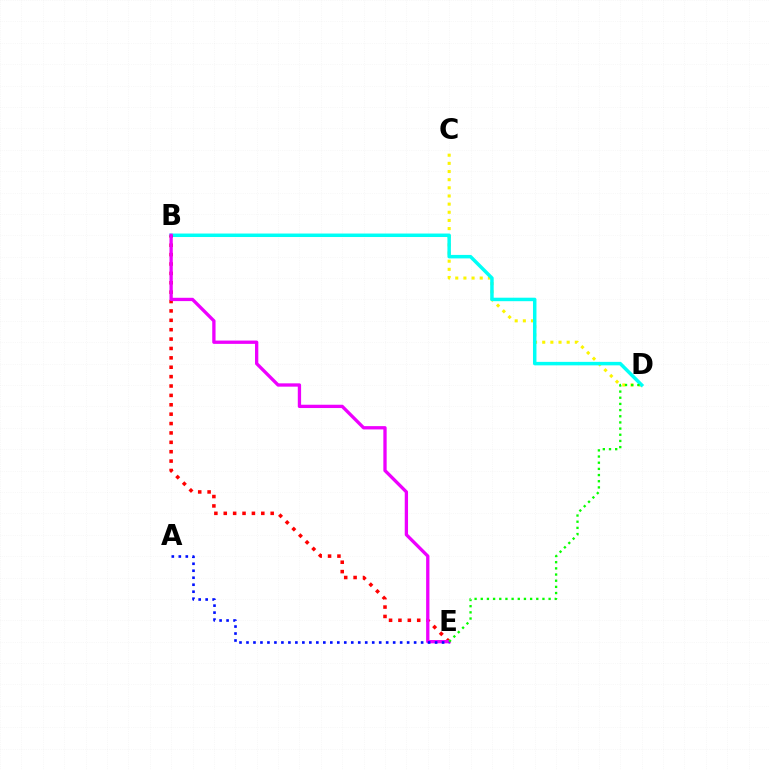{('C', 'D'): [{'color': '#fcf500', 'line_style': 'dotted', 'thickness': 2.21}], ('B', 'D'): [{'color': '#00fff6', 'line_style': 'solid', 'thickness': 2.51}], ('B', 'E'): [{'color': '#ff0000', 'line_style': 'dotted', 'thickness': 2.55}, {'color': '#ee00ff', 'line_style': 'solid', 'thickness': 2.38}], ('A', 'E'): [{'color': '#0010ff', 'line_style': 'dotted', 'thickness': 1.9}], ('D', 'E'): [{'color': '#08ff00', 'line_style': 'dotted', 'thickness': 1.68}]}